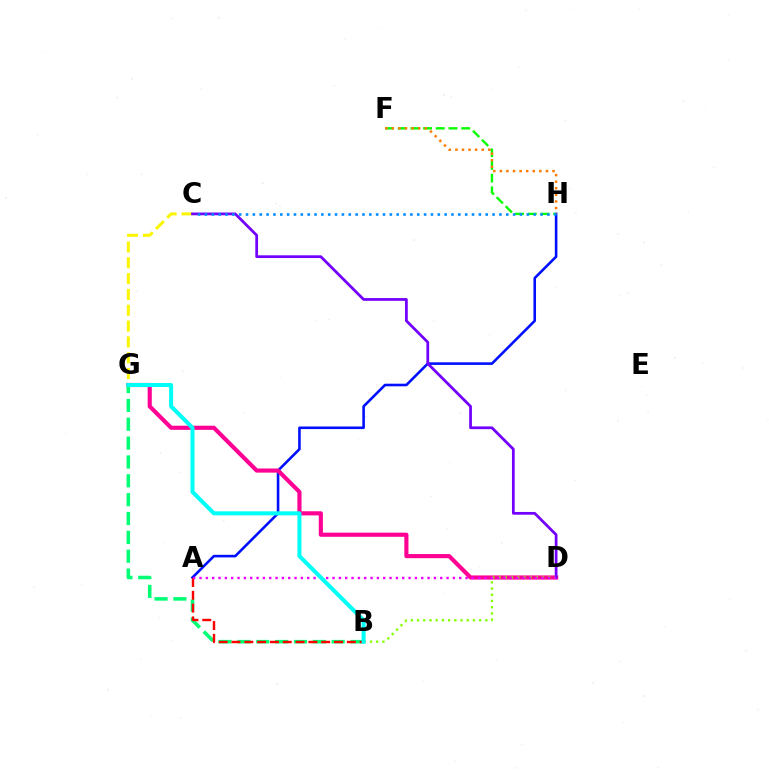{('C', 'G'): [{'color': '#fcf500', 'line_style': 'dashed', 'thickness': 2.15}], ('A', 'H'): [{'color': '#0010ff', 'line_style': 'solid', 'thickness': 1.87}], ('D', 'G'): [{'color': '#ff0094', 'line_style': 'solid', 'thickness': 2.98}], ('F', 'H'): [{'color': '#08ff00', 'line_style': 'dashed', 'thickness': 1.73}, {'color': '#ff7c00', 'line_style': 'dotted', 'thickness': 1.79}], ('B', 'G'): [{'color': '#00ff74', 'line_style': 'dashed', 'thickness': 2.56}, {'color': '#00fff6', 'line_style': 'solid', 'thickness': 2.9}], ('B', 'D'): [{'color': '#84ff00', 'line_style': 'dotted', 'thickness': 1.69}], ('A', 'B'): [{'color': '#ff0000', 'line_style': 'dashed', 'thickness': 1.74}], ('C', 'D'): [{'color': '#7200ff', 'line_style': 'solid', 'thickness': 1.98}], ('C', 'H'): [{'color': '#008cff', 'line_style': 'dotted', 'thickness': 1.86}], ('A', 'D'): [{'color': '#ee00ff', 'line_style': 'dotted', 'thickness': 1.72}]}